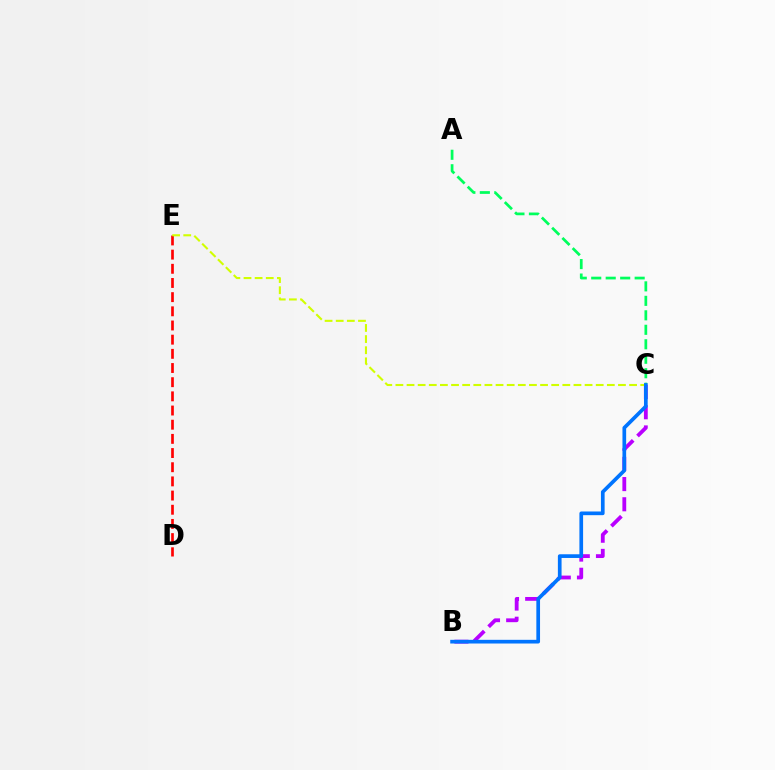{('D', 'E'): [{'color': '#ff0000', 'line_style': 'dashed', 'thickness': 1.93}], ('B', 'C'): [{'color': '#b900ff', 'line_style': 'dashed', 'thickness': 2.74}, {'color': '#0074ff', 'line_style': 'solid', 'thickness': 2.66}], ('A', 'C'): [{'color': '#00ff5c', 'line_style': 'dashed', 'thickness': 1.97}], ('C', 'E'): [{'color': '#d1ff00', 'line_style': 'dashed', 'thickness': 1.51}]}